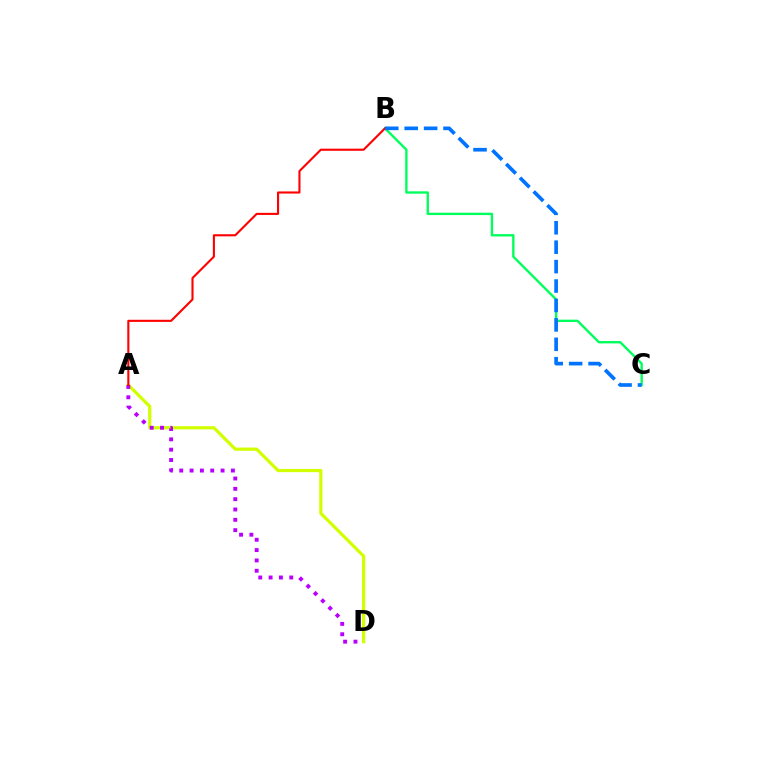{('A', 'D'): [{'color': '#d1ff00', 'line_style': 'solid', 'thickness': 2.31}, {'color': '#b900ff', 'line_style': 'dotted', 'thickness': 2.81}], ('B', 'C'): [{'color': '#00ff5c', 'line_style': 'solid', 'thickness': 1.7}, {'color': '#0074ff', 'line_style': 'dashed', 'thickness': 2.64}], ('A', 'B'): [{'color': '#ff0000', 'line_style': 'solid', 'thickness': 1.52}]}